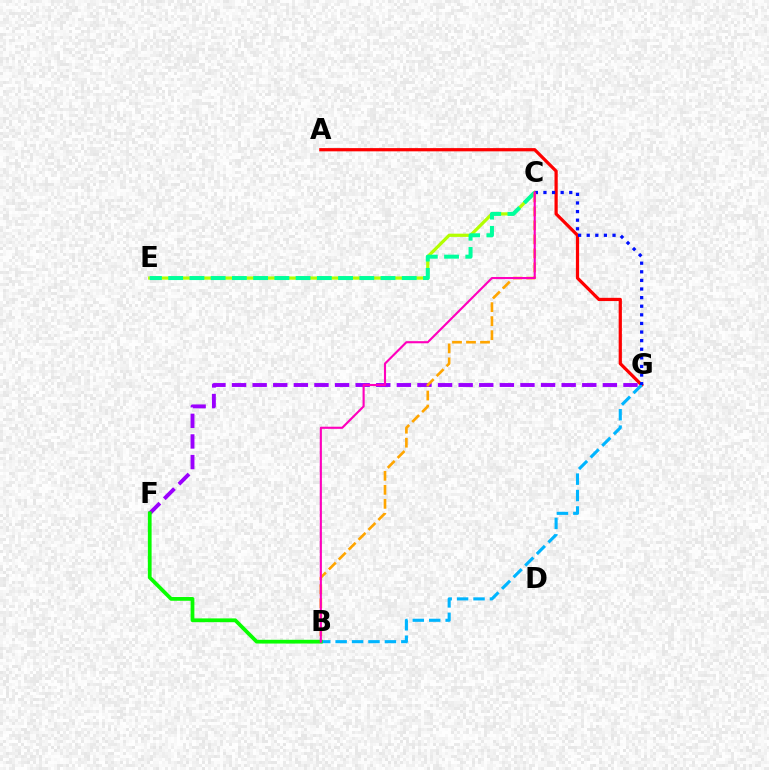{('A', 'G'): [{'color': '#ff0000', 'line_style': 'solid', 'thickness': 2.32}], ('C', 'E'): [{'color': '#b3ff00', 'line_style': 'solid', 'thickness': 2.32}, {'color': '#00ff9d', 'line_style': 'dashed', 'thickness': 2.88}], ('B', 'G'): [{'color': '#00b5ff', 'line_style': 'dashed', 'thickness': 2.23}], ('C', 'G'): [{'color': '#0010ff', 'line_style': 'dotted', 'thickness': 2.34}], ('F', 'G'): [{'color': '#9b00ff', 'line_style': 'dashed', 'thickness': 2.8}], ('B', 'C'): [{'color': '#ffa500', 'line_style': 'dashed', 'thickness': 1.9}, {'color': '#ff00bd', 'line_style': 'solid', 'thickness': 1.53}], ('B', 'F'): [{'color': '#08ff00', 'line_style': 'solid', 'thickness': 2.7}]}